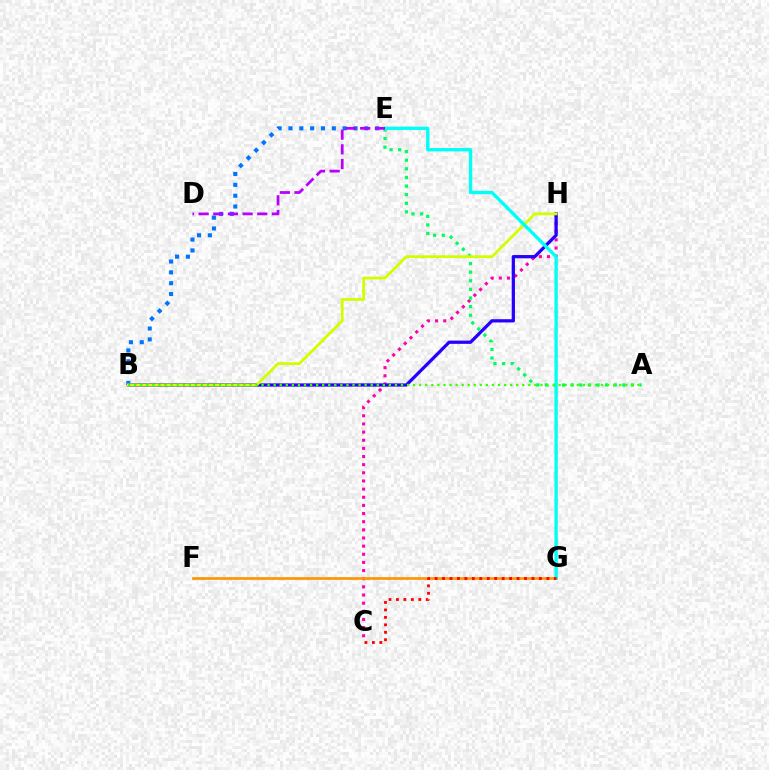{('C', 'H'): [{'color': '#ff00ac', 'line_style': 'dotted', 'thickness': 2.21}], ('B', 'H'): [{'color': '#2500ff', 'line_style': 'solid', 'thickness': 2.34}, {'color': '#d1ff00', 'line_style': 'solid', 'thickness': 2.01}], ('A', 'E'): [{'color': '#00ff5c', 'line_style': 'dotted', 'thickness': 2.34}], ('B', 'E'): [{'color': '#0074ff', 'line_style': 'dotted', 'thickness': 2.94}], ('F', 'G'): [{'color': '#ff9400', 'line_style': 'solid', 'thickness': 1.9}], ('E', 'G'): [{'color': '#00fff6', 'line_style': 'solid', 'thickness': 2.42}], ('D', 'E'): [{'color': '#b900ff', 'line_style': 'dashed', 'thickness': 1.99}], ('A', 'B'): [{'color': '#3dff00', 'line_style': 'dotted', 'thickness': 1.65}], ('C', 'G'): [{'color': '#ff0000', 'line_style': 'dotted', 'thickness': 2.03}]}